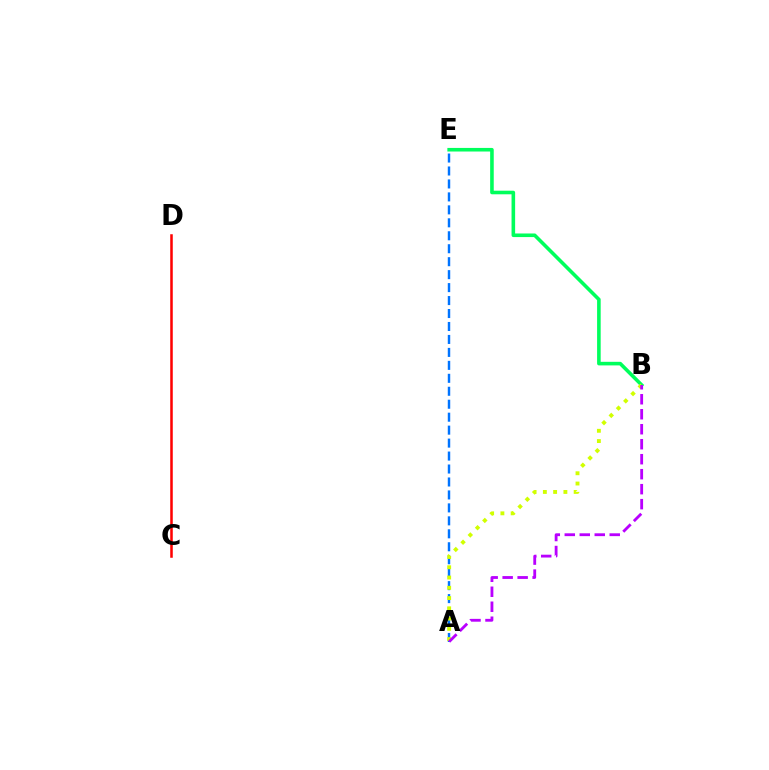{('A', 'E'): [{'color': '#0074ff', 'line_style': 'dashed', 'thickness': 1.76}], ('B', 'E'): [{'color': '#00ff5c', 'line_style': 'solid', 'thickness': 2.59}], ('C', 'D'): [{'color': '#ff0000', 'line_style': 'solid', 'thickness': 1.83}], ('A', 'B'): [{'color': '#d1ff00', 'line_style': 'dotted', 'thickness': 2.79}, {'color': '#b900ff', 'line_style': 'dashed', 'thickness': 2.04}]}